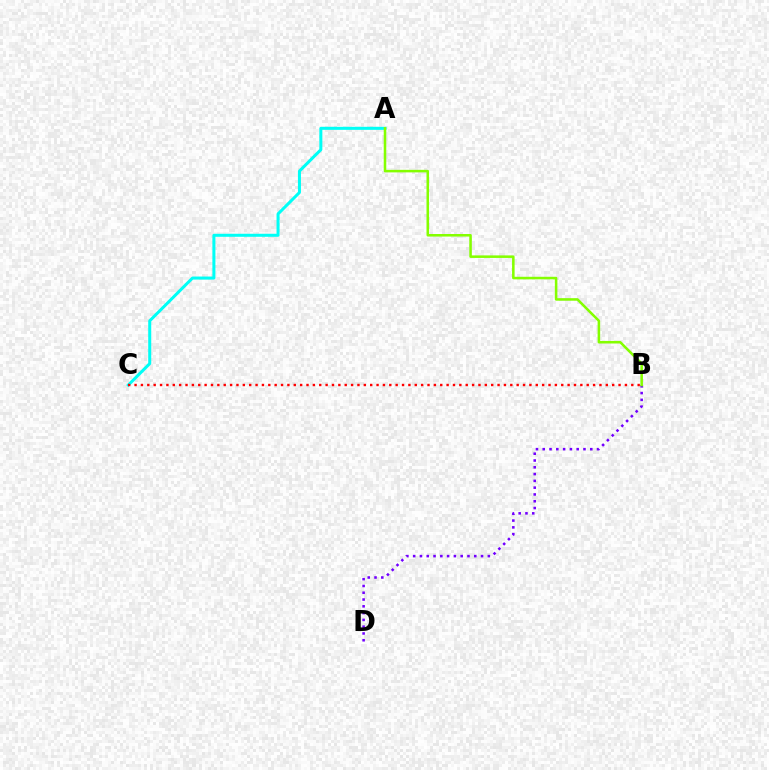{('B', 'D'): [{'color': '#7200ff', 'line_style': 'dotted', 'thickness': 1.84}], ('A', 'C'): [{'color': '#00fff6', 'line_style': 'solid', 'thickness': 2.18}], ('B', 'C'): [{'color': '#ff0000', 'line_style': 'dotted', 'thickness': 1.73}], ('A', 'B'): [{'color': '#84ff00', 'line_style': 'solid', 'thickness': 1.83}]}